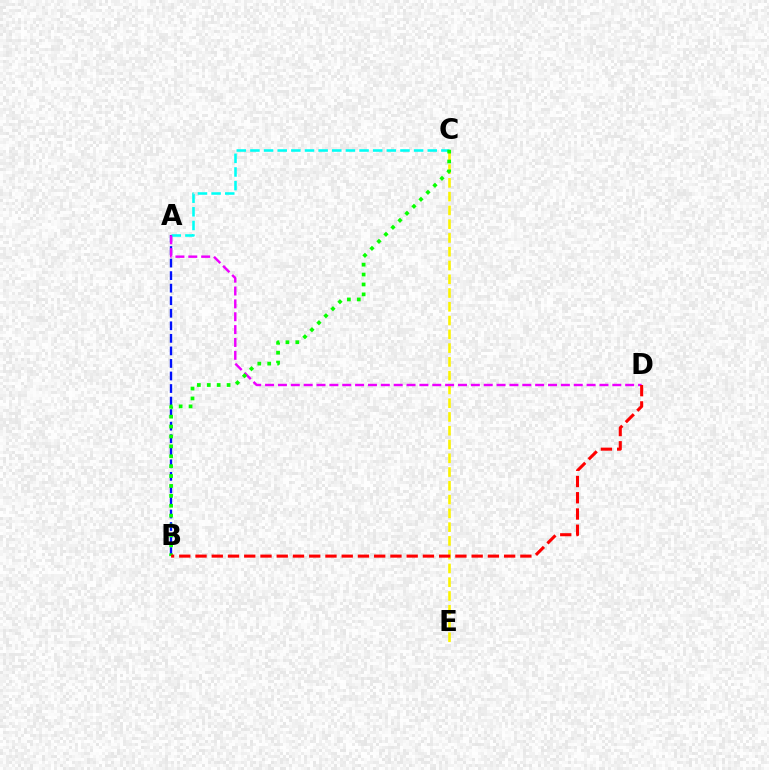{('A', 'B'): [{'color': '#0010ff', 'line_style': 'dashed', 'thickness': 1.7}], ('C', 'E'): [{'color': '#fcf500', 'line_style': 'dashed', 'thickness': 1.87}], ('A', 'C'): [{'color': '#00fff6', 'line_style': 'dashed', 'thickness': 1.85}], ('A', 'D'): [{'color': '#ee00ff', 'line_style': 'dashed', 'thickness': 1.75}], ('B', 'C'): [{'color': '#08ff00', 'line_style': 'dotted', 'thickness': 2.69}], ('B', 'D'): [{'color': '#ff0000', 'line_style': 'dashed', 'thickness': 2.21}]}